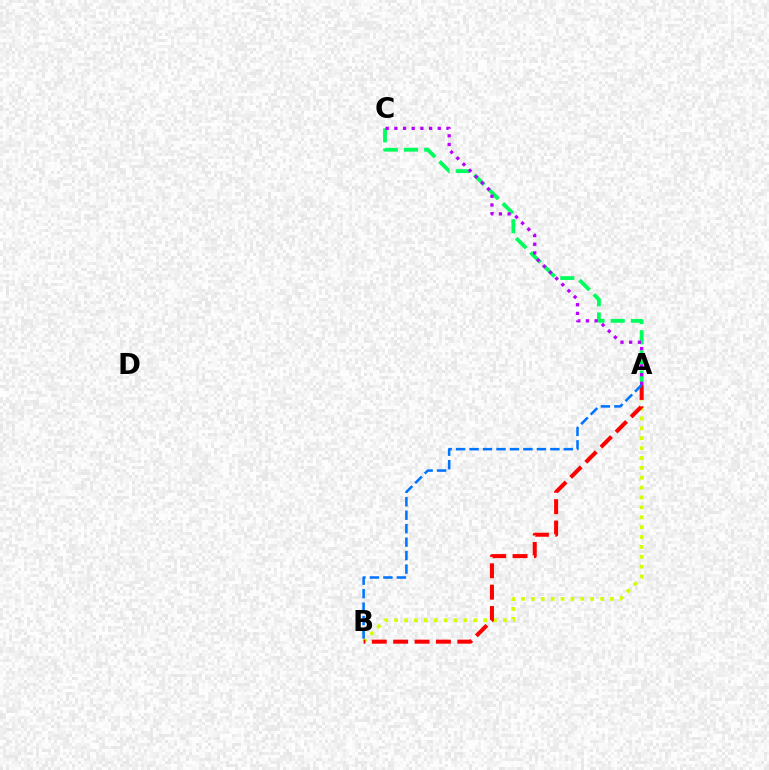{('A', 'B'): [{'color': '#d1ff00', 'line_style': 'dotted', 'thickness': 2.69}, {'color': '#ff0000', 'line_style': 'dashed', 'thickness': 2.9}, {'color': '#0074ff', 'line_style': 'dashed', 'thickness': 1.83}], ('A', 'C'): [{'color': '#00ff5c', 'line_style': 'dashed', 'thickness': 2.74}, {'color': '#b900ff', 'line_style': 'dotted', 'thickness': 2.36}]}